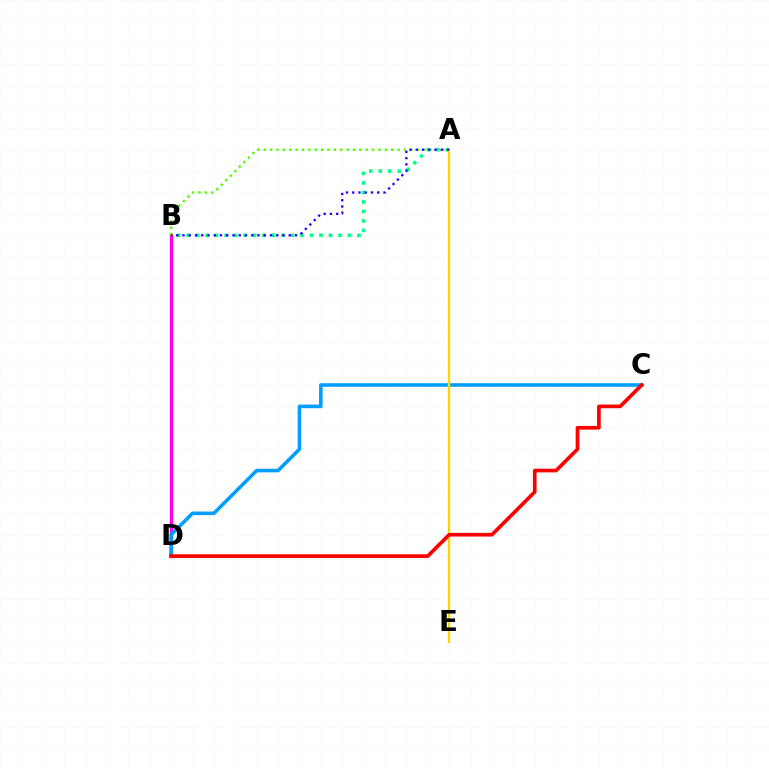{('B', 'D'): [{'color': '#ff00ed', 'line_style': 'solid', 'thickness': 2.45}], ('C', 'D'): [{'color': '#009eff', 'line_style': 'solid', 'thickness': 2.58}, {'color': '#ff0000', 'line_style': 'solid', 'thickness': 2.64}], ('A', 'B'): [{'color': '#4fff00', 'line_style': 'dotted', 'thickness': 1.73}, {'color': '#00ff86', 'line_style': 'dotted', 'thickness': 2.58}, {'color': '#3700ff', 'line_style': 'dotted', 'thickness': 1.7}], ('A', 'E'): [{'color': '#ffd500', 'line_style': 'solid', 'thickness': 1.67}]}